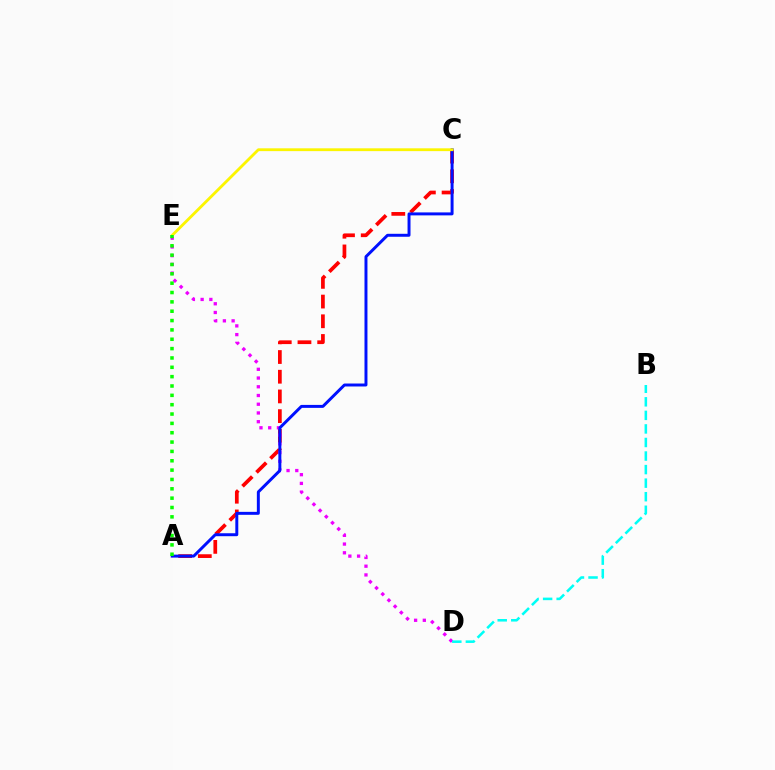{('A', 'C'): [{'color': '#ff0000', 'line_style': 'dashed', 'thickness': 2.68}, {'color': '#0010ff', 'line_style': 'solid', 'thickness': 2.13}], ('D', 'E'): [{'color': '#ee00ff', 'line_style': 'dotted', 'thickness': 2.37}], ('B', 'D'): [{'color': '#00fff6', 'line_style': 'dashed', 'thickness': 1.84}], ('C', 'E'): [{'color': '#fcf500', 'line_style': 'solid', 'thickness': 2.03}], ('A', 'E'): [{'color': '#08ff00', 'line_style': 'dotted', 'thickness': 2.54}]}